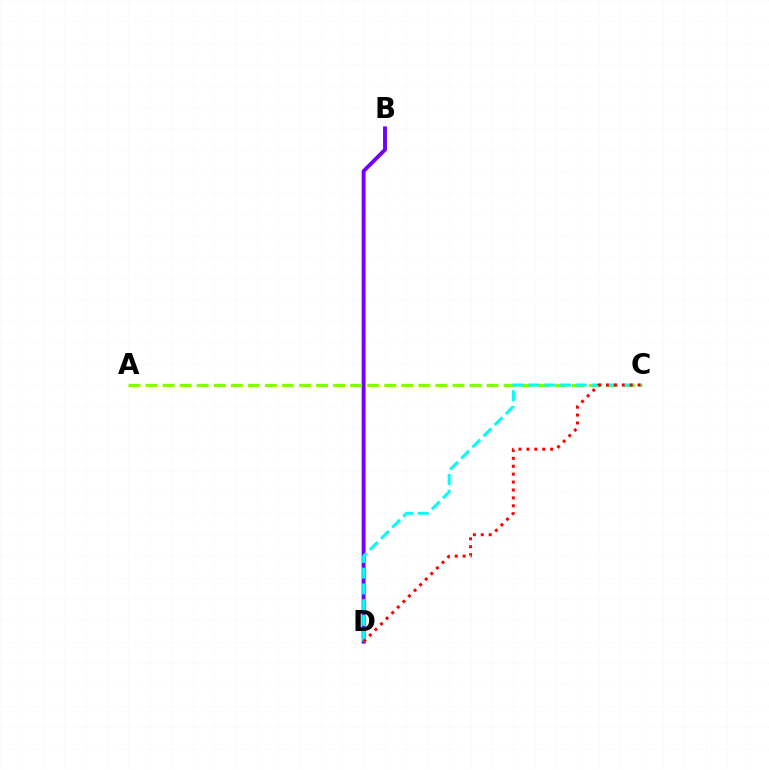{('B', 'D'): [{'color': '#7200ff', 'line_style': 'solid', 'thickness': 2.8}], ('A', 'C'): [{'color': '#84ff00', 'line_style': 'dashed', 'thickness': 2.32}], ('C', 'D'): [{'color': '#00fff6', 'line_style': 'dashed', 'thickness': 2.14}, {'color': '#ff0000', 'line_style': 'dotted', 'thickness': 2.15}]}